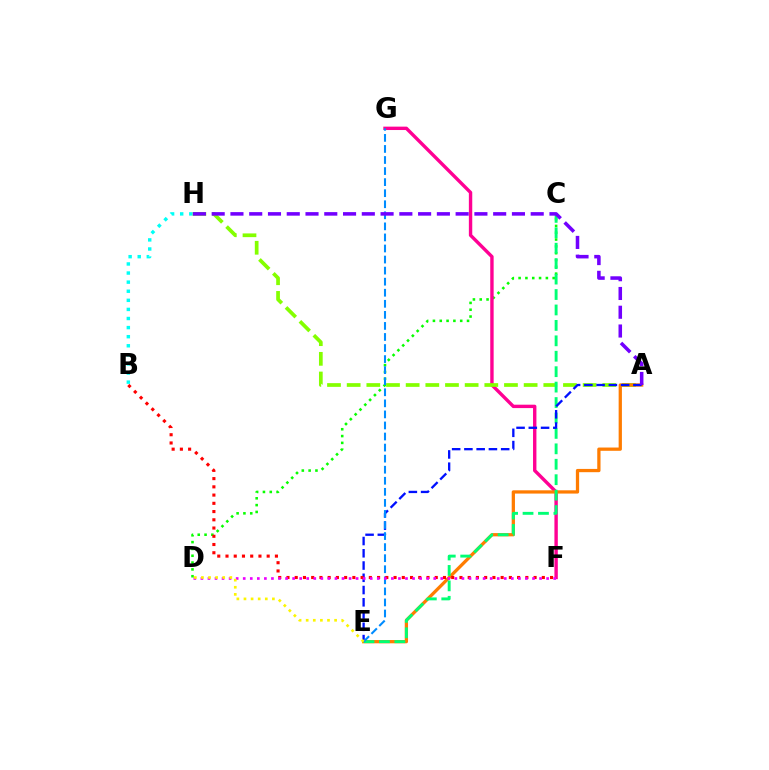{('C', 'D'): [{'color': '#08ff00', 'line_style': 'dotted', 'thickness': 1.85}], ('F', 'G'): [{'color': '#ff0094', 'line_style': 'solid', 'thickness': 2.44}], ('A', 'H'): [{'color': '#84ff00', 'line_style': 'dashed', 'thickness': 2.67}, {'color': '#7200ff', 'line_style': 'dashed', 'thickness': 2.55}], ('A', 'E'): [{'color': '#ff7c00', 'line_style': 'solid', 'thickness': 2.35}, {'color': '#0010ff', 'line_style': 'dashed', 'thickness': 1.67}], ('C', 'E'): [{'color': '#00ff74', 'line_style': 'dashed', 'thickness': 2.1}], ('E', 'G'): [{'color': '#008cff', 'line_style': 'dashed', 'thickness': 1.5}], ('B', 'F'): [{'color': '#ff0000', 'line_style': 'dotted', 'thickness': 2.24}], ('D', 'F'): [{'color': '#ee00ff', 'line_style': 'dotted', 'thickness': 1.92}], ('B', 'H'): [{'color': '#00fff6', 'line_style': 'dotted', 'thickness': 2.47}], ('D', 'E'): [{'color': '#fcf500', 'line_style': 'dotted', 'thickness': 1.93}]}